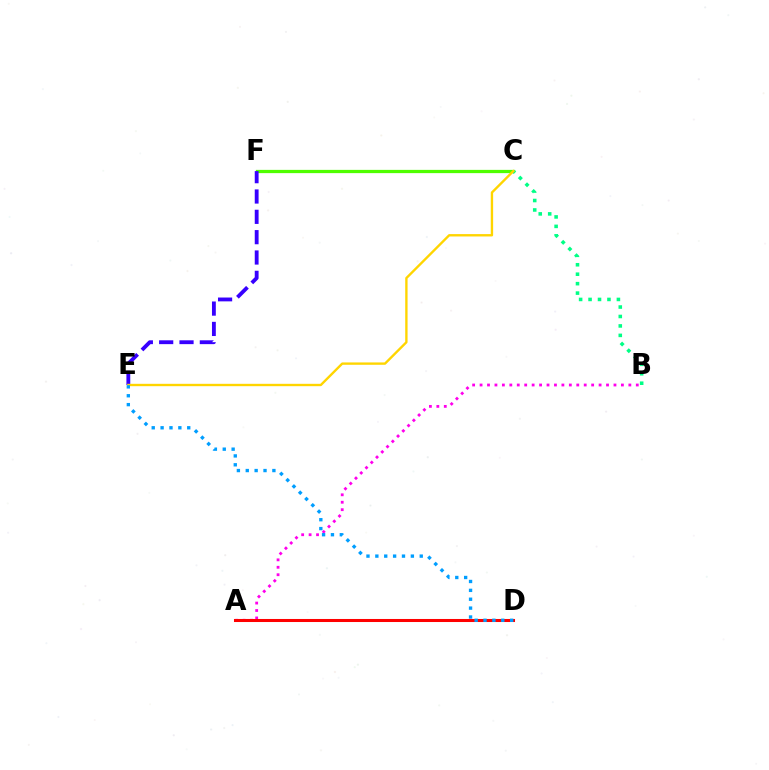{('A', 'B'): [{'color': '#ff00ed', 'line_style': 'dotted', 'thickness': 2.02}], ('C', 'F'): [{'color': '#4fff00', 'line_style': 'solid', 'thickness': 2.34}], ('A', 'D'): [{'color': '#ff0000', 'line_style': 'solid', 'thickness': 2.2}], ('B', 'C'): [{'color': '#00ff86', 'line_style': 'dotted', 'thickness': 2.57}], ('E', 'F'): [{'color': '#3700ff', 'line_style': 'dashed', 'thickness': 2.76}], ('C', 'E'): [{'color': '#ffd500', 'line_style': 'solid', 'thickness': 1.7}], ('D', 'E'): [{'color': '#009eff', 'line_style': 'dotted', 'thickness': 2.41}]}